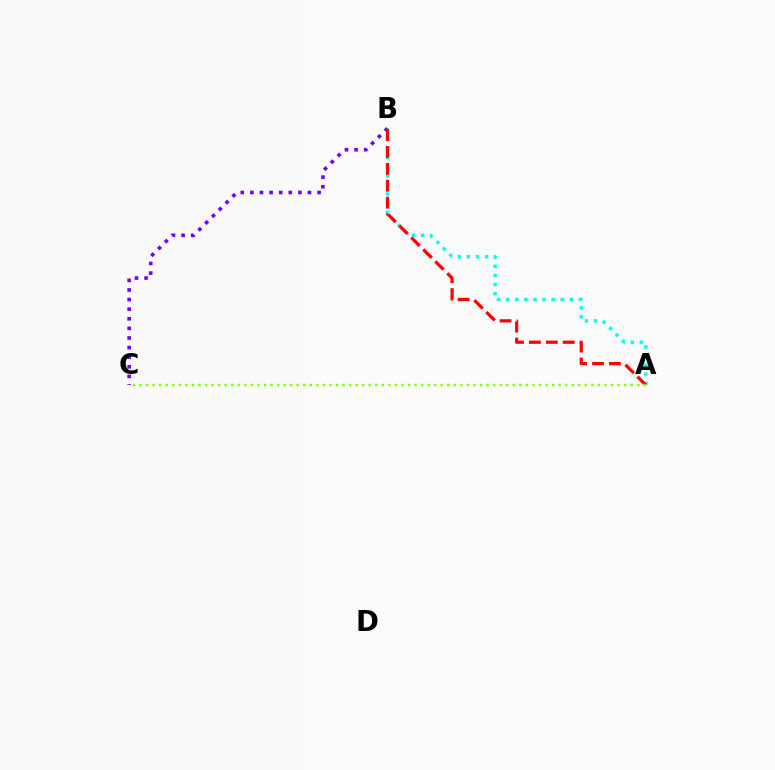{('A', 'B'): [{'color': '#00fff6', 'line_style': 'dotted', 'thickness': 2.48}, {'color': '#ff0000', 'line_style': 'dashed', 'thickness': 2.3}], ('B', 'C'): [{'color': '#7200ff', 'line_style': 'dotted', 'thickness': 2.61}], ('A', 'C'): [{'color': '#84ff00', 'line_style': 'dotted', 'thickness': 1.78}]}